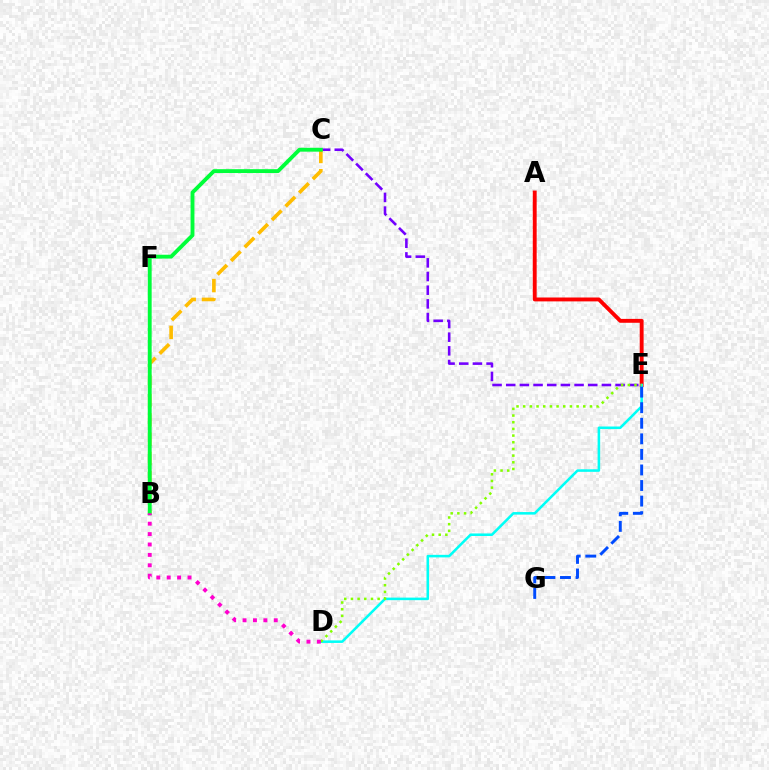{('A', 'E'): [{'color': '#ff0000', 'line_style': 'solid', 'thickness': 2.8}], ('C', 'E'): [{'color': '#7200ff', 'line_style': 'dashed', 'thickness': 1.86}], ('B', 'C'): [{'color': '#ffbd00', 'line_style': 'dashed', 'thickness': 2.62}, {'color': '#00ff39', 'line_style': 'solid', 'thickness': 2.78}], ('D', 'E'): [{'color': '#00fff6', 'line_style': 'solid', 'thickness': 1.84}, {'color': '#84ff00', 'line_style': 'dotted', 'thickness': 1.81}], ('E', 'G'): [{'color': '#004bff', 'line_style': 'dashed', 'thickness': 2.11}], ('B', 'D'): [{'color': '#ff00cf', 'line_style': 'dotted', 'thickness': 2.82}]}